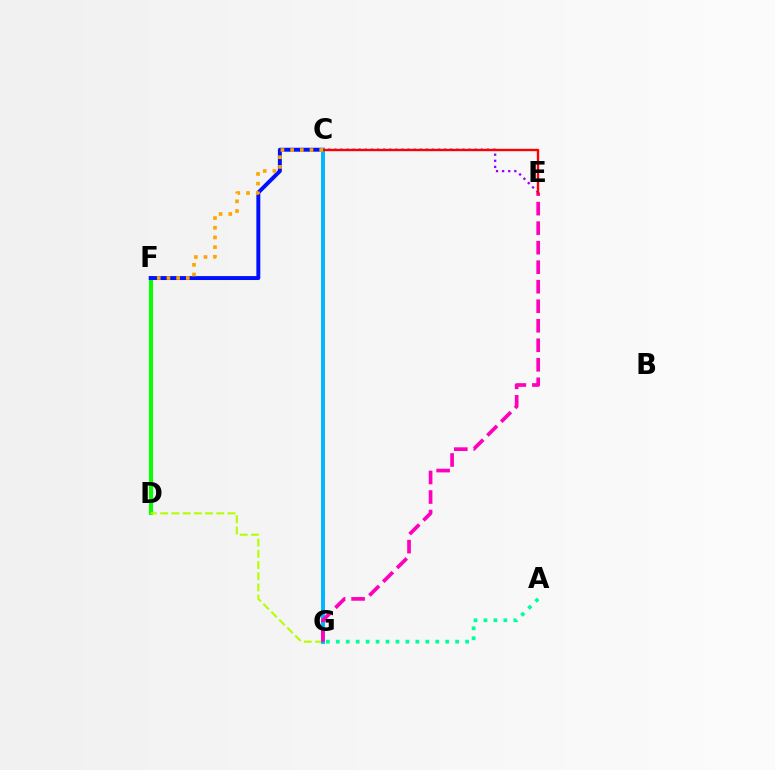{('D', 'F'): [{'color': '#08ff00', 'line_style': 'solid', 'thickness': 2.9}], ('D', 'G'): [{'color': '#b3ff00', 'line_style': 'dashed', 'thickness': 1.52}], ('C', 'E'): [{'color': '#9b00ff', 'line_style': 'dotted', 'thickness': 1.66}, {'color': '#ff0000', 'line_style': 'solid', 'thickness': 1.7}], ('C', 'F'): [{'color': '#0010ff', 'line_style': 'solid', 'thickness': 2.84}, {'color': '#ffa500', 'line_style': 'dotted', 'thickness': 2.63}], ('C', 'G'): [{'color': '#00b5ff', 'line_style': 'solid', 'thickness': 2.82}], ('E', 'G'): [{'color': '#ff00bd', 'line_style': 'dashed', 'thickness': 2.65}], ('A', 'G'): [{'color': '#00ff9d', 'line_style': 'dotted', 'thickness': 2.7}]}